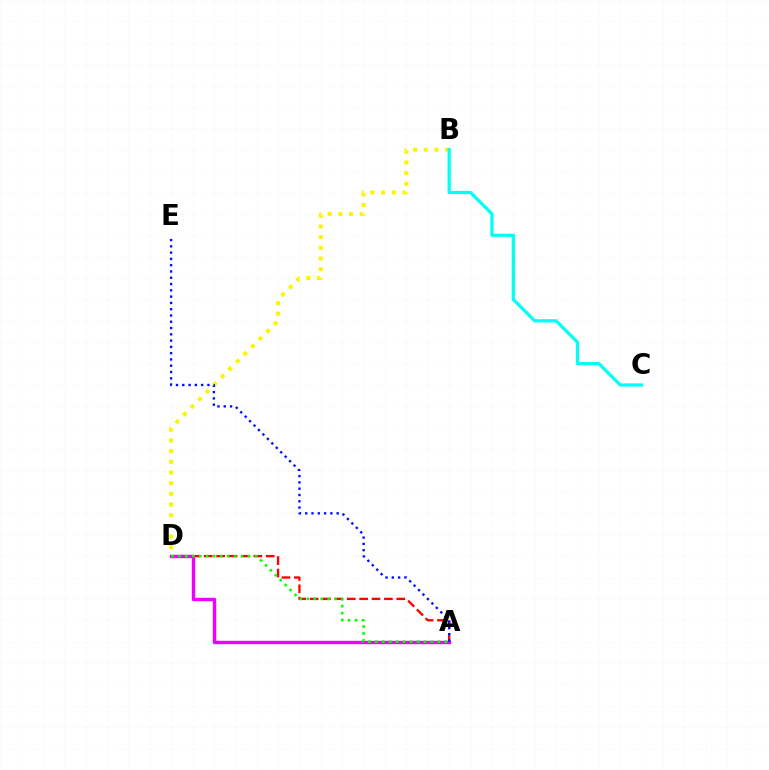{('A', 'D'): [{'color': '#ff0000', 'line_style': 'dashed', 'thickness': 1.68}, {'color': '#ee00ff', 'line_style': 'solid', 'thickness': 2.44}, {'color': '#08ff00', 'line_style': 'dotted', 'thickness': 1.89}], ('B', 'D'): [{'color': '#fcf500', 'line_style': 'dotted', 'thickness': 2.9}], ('B', 'C'): [{'color': '#00fff6', 'line_style': 'solid', 'thickness': 2.33}], ('A', 'E'): [{'color': '#0010ff', 'line_style': 'dotted', 'thickness': 1.71}]}